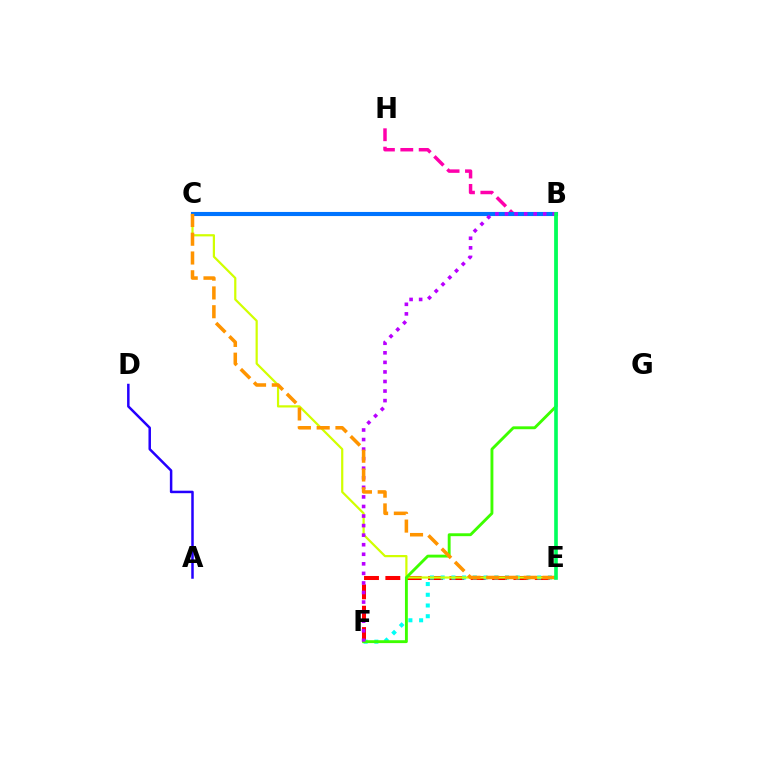{('E', 'F'): [{'color': '#ff0000', 'line_style': 'dashed', 'thickness': 2.9}, {'color': '#00fff6', 'line_style': 'dotted', 'thickness': 2.91}], ('B', 'H'): [{'color': '#ff00ac', 'line_style': 'dashed', 'thickness': 2.5}], ('C', 'E'): [{'color': '#d1ff00', 'line_style': 'solid', 'thickness': 1.59}, {'color': '#ff9400', 'line_style': 'dashed', 'thickness': 2.55}], ('B', 'C'): [{'color': '#0074ff', 'line_style': 'solid', 'thickness': 2.96}], ('B', 'F'): [{'color': '#3dff00', 'line_style': 'solid', 'thickness': 2.07}, {'color': '#b900ff', 'line_style': 'dotted', 'thickness': 2.6}], ('B', 'E'): [{'color': '#00ff5c', 'line_style': 'solid', 'thickness': 2.62}], ('A', 'D'): [{'color': '#2500ff', 'line_style': 'solid', 'thickness': 1.8}]}